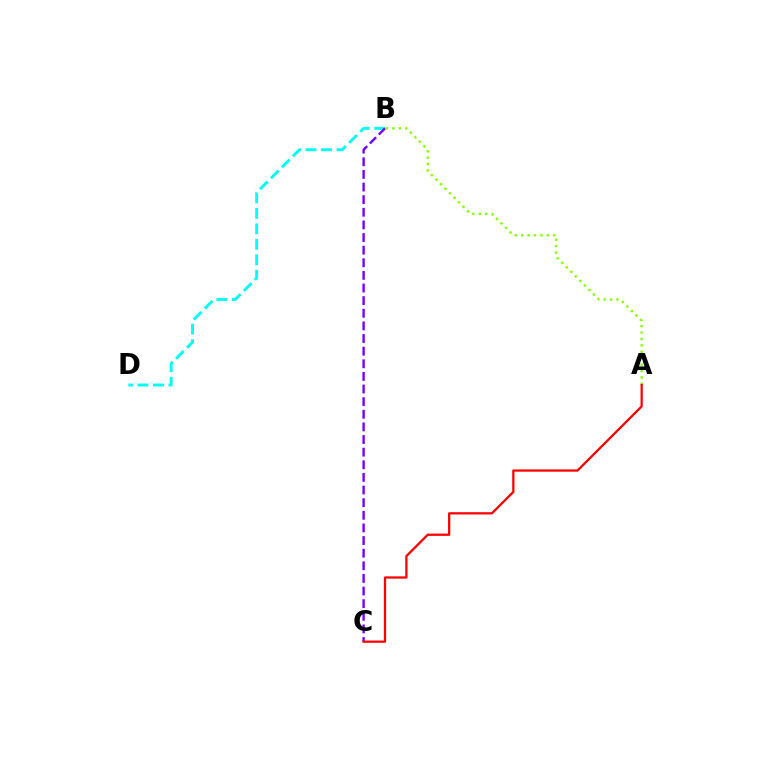{('A', 'B'): [{'color': '#84ff00', 'line_style': 'dotted', 'thickness': 1.74}], ('B', 'D'): [{'color': '#00fff6', 'line_style': 'dashed', 'thickness': 2.1}], ('B', 'C'): [{'color': '#7200ff', 'line_style': 'dashed', 'thickness': 1.72}], ('A', 'C'): [{'color': '#ff0000', 'line_style': 'solid', 'thickness': 1.62}]}